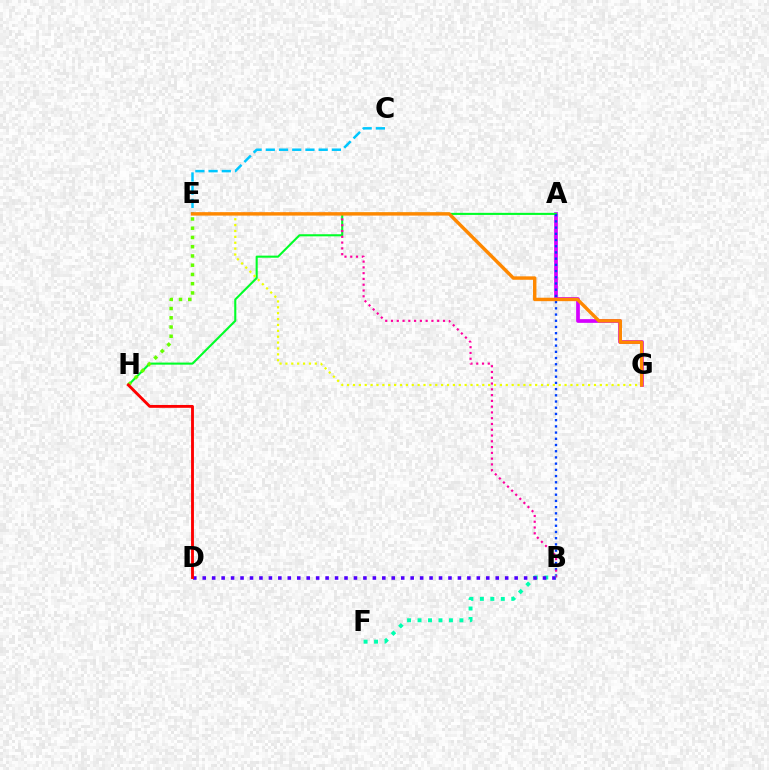{('A', 'G'): [{'color': '#d600ff', 'line_style': 'solid', 'thickness': 2.67}], ('A', 'H'): [{'color': '#00ff27', 'line_style': 'solid', 'thickness': 1.51}], ('E', 'H'): [{'color': '#66ff00', 'line_style': 'dotted', 'thickness': 2.51}], ('E', 'G'): [{'color': '#eeff00', 'line_style': 'dotted', 'thickness': 1.6}, {'color': '#ff8800', 'line_style': 'solid', 'thickness': 2.47}], ('C', 'E'): [{'color': '#00c7ff', 'line_style': 'dashed', 'thickness': 1.8}], ('A', 'B'): [{'color': '#003fff', 'line_style': 'dotted', 'thickness': 1.69}], ('B', 'E'): [{'color': '#ff00a0', 'line_style': 'dotted', 'thickness': 1.57}], ('B', 'F'): [{'color': '#00ffaf', 'line_style': 'dotted', 'thickness': 2.84}], ('B', 'D'): [{'color': '#4f00ff', 'line_style': 'dotted', 'thickness': 2.57}], ('D', 'H'): [{'color': '#ff0000', 'line_style': 'solid', 'thickness': 2.06}]}